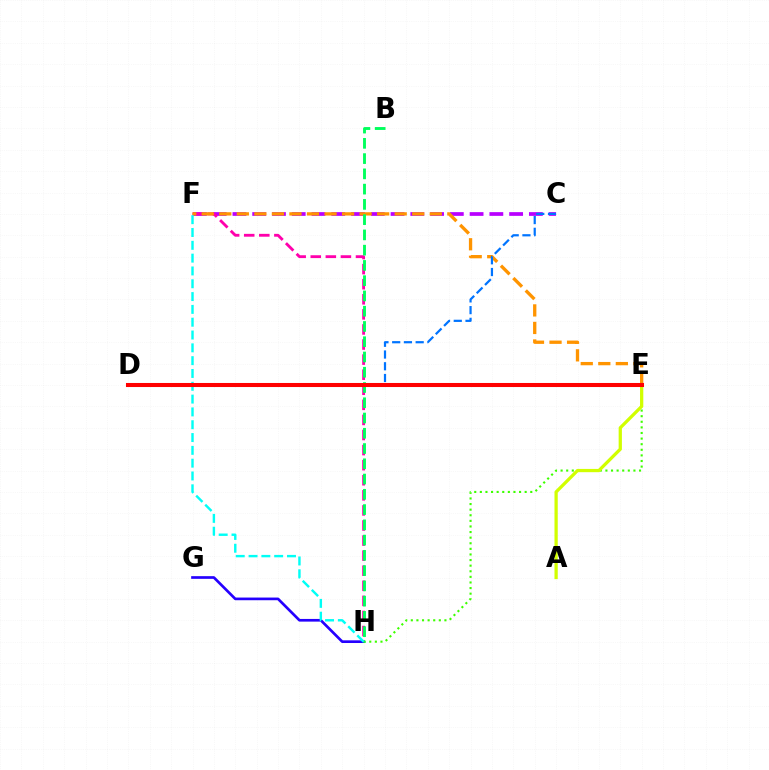{('G', 'H'): [{'color': '#2500ff', 'line_style': 'solid', 'thickness': 1.93}], ('C', 'F'): [{'color': '#b900ff', 'line_style': 'dashed', 'thickness': 2.68}], ('F', 'H'): [{'color': '#ff00ac', 'line_style': 'dashed', 'thickness': 2.05}, {'color': '#00fff6', 'line_style': 'dashed', 'thickness': 1.74}], ('E', 'F'): [{'color': '#ff9400', 'line_style': 'dashed', 'thickness': 2.38}], ('E', 'H'): [{'color': '#3dff00', 'line_style': 'dotted', 'thickness': 1.52}], ('A', 'E'): [{'color': '#d1ff00', 'line_style': 'solid', 'thickness': 2.35}], ('B', 'H'): [{'color': '#00ff5c', 'line_style': 'dashed', 'thickness': 2.07}], ('C', 'D'): [{'color': '#0074ff', 'line_style': 'dashed', 'thickness': 1.6}], ('D', 'E'): [{'color': '#ff0000', 'line_style': 'solid', 'thickness': 2.92}]}